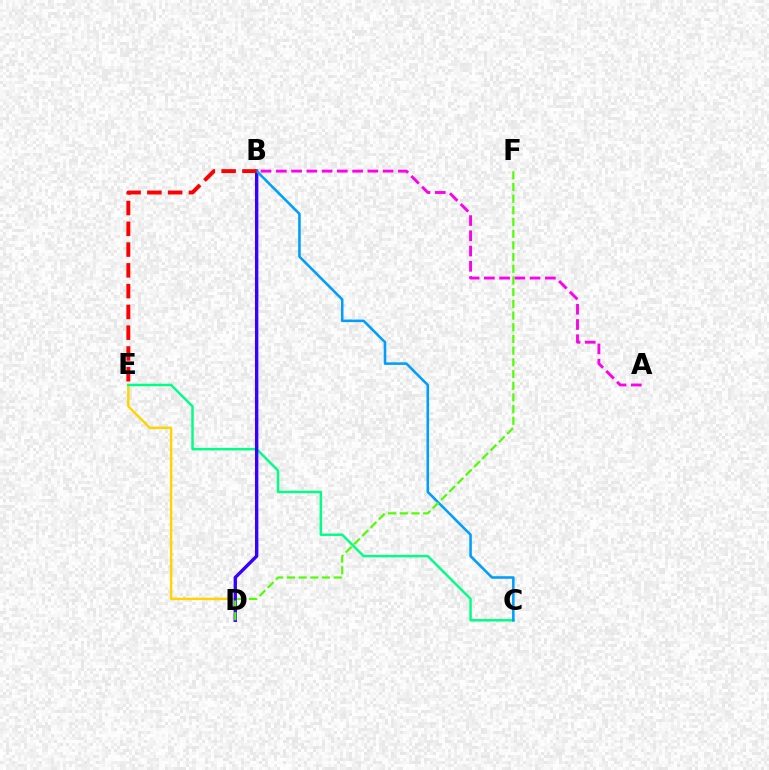{('A', 'B'): [{'color': '#ff00ed', 'line_style': 'dashed', 'thickness': 2.07}], ('D', 'E'): [{'color': '#ffd500', 'line_style': 'solid', 'thickness': 1.77}], ('C', 'E'): [{'color': '#00ff86', 'line_style': 'solid', 'thickness': 1.77}], ('B', 'D'): [{'color': '#3700ff', 'line_style': 'solid', 'thickness': 2.43}], ('B', 'C'): [{'color': '#009eff', 'line_style': 'solid', 'thickness': 1.85}], ('D', 'F'): [{'color': '#4fff00', 'line_style': 'dashed', 'thickness': 1.59}], ('B', 'E'): [{'color': '#ff0000', 'line_style': 'dashed', 'thickness': 2.82}]}